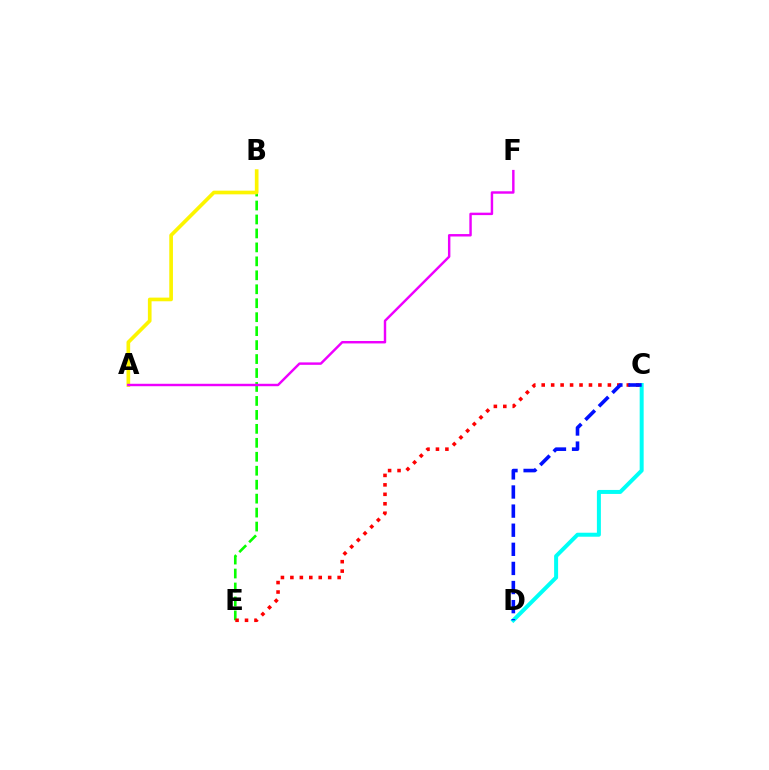{('B', 'E'): [{'color': '#08ff00', 'line_style': 'dashed', 'thickness': 1.9}], ('A', 'B'): [{'color': '#fcf500', 'line_style': 'solid', 'thickness': 2.64}], ('A', 'F'): [{'color': '#ee00ff', 'line_style': 'solid', 'thickness': 1.75}], ('C', 'E'): [{'color': '#ff0000', 'line_style': 'dotted', 'thickness': 2.57}], ('C', 'D'): [{'color': '#00fff6', 'line_style': 'solid', 'thickness': 2.87}, {'color': '#0010ff', 'line_style': 'dashed', 'thickness': 2.6}]}